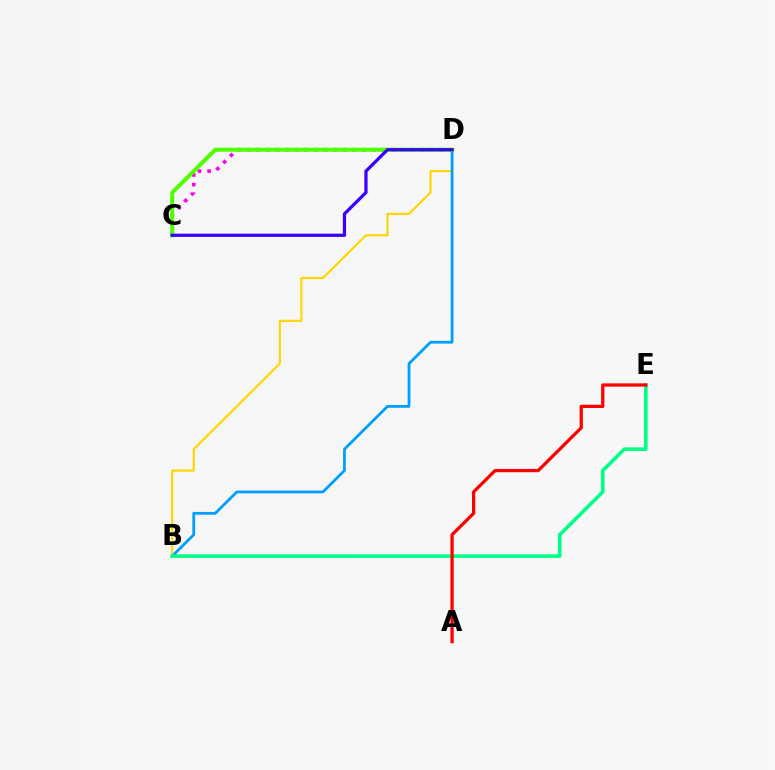{('C', 'D'): [{'color': '#ff00ed', 'line_style': 'dotted', 'thickness': 2.62}, {'color': '#4fff00', 'line_style': 'solid', 'thickness': 2.9}, {'color': '#3700ff', 'line_style': 'solid', 'thickness': 2.32}], ('B', 'D'): [{'color': '#ffd500', 'line_style': 'solid', 'thickness': 1.53}, {'color': '#009eff', 'line_style': 'solid', 'thickness': 2.0}], ('B', 'E'): [{'color': '#00ff86', 'line_style': 'solid', 'thickness': 2.59}], ('A', 'E'): [{'color': '#ff0000', 'line_style': 'solid', 'thickness': 2.34}]}